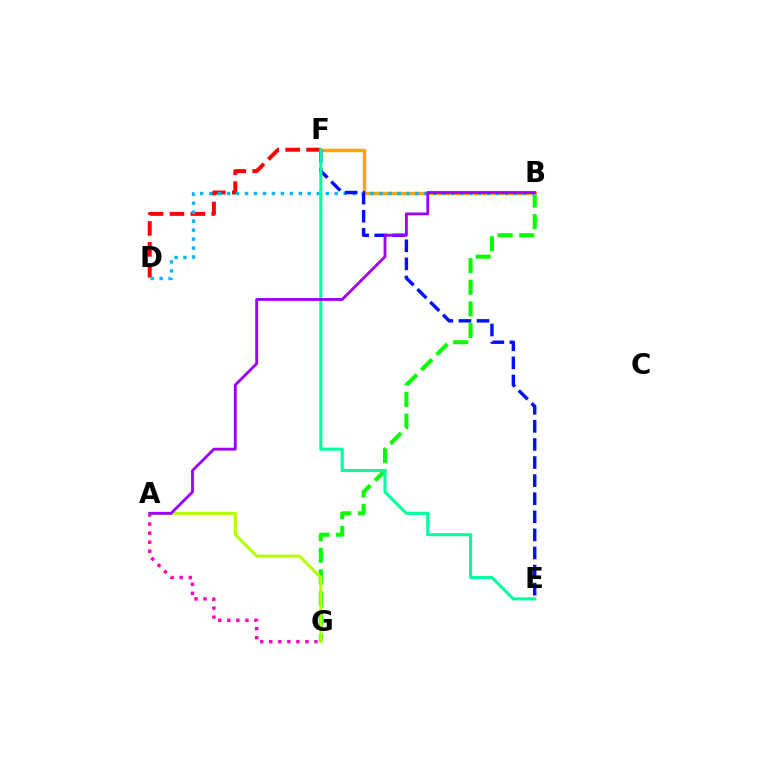{('A', 'G'): [{'color': '#ff00bd', 'line_style': 'dotted', 'thickness': 2.46}, {'color': '#b3ff00', 'line_style': 'solid', 'thickness': 2.17}], ('B', 'G'): [{'color': '#08ff00', 'line_style': 'dashed', 'thickness': 2.94}], ('B', 'F'): [{'color': '#ffa500', 'line_style': 'solid', 'thickness': 2.48}], ('D', 'F'): [{'color': '#ff0000', 'line_style': 'dashed', 'thickness': 2.84}], ('B', 'D'): [{'color': '#00b5ff', 'line_style': 'dotted', 'thickness': 2.44}], ('E', 'F'): [{'color': '#0010ff', 'line_style': 'dashed', 'thickness': 2.46}, {'color': '#00ff9d', 'line_style': 'solid', 'thickness': 2.23}], ('A', 'B'): [{'color': '#9b00ff', 'line_style': 'solid', 'thickness': 2.04}]}